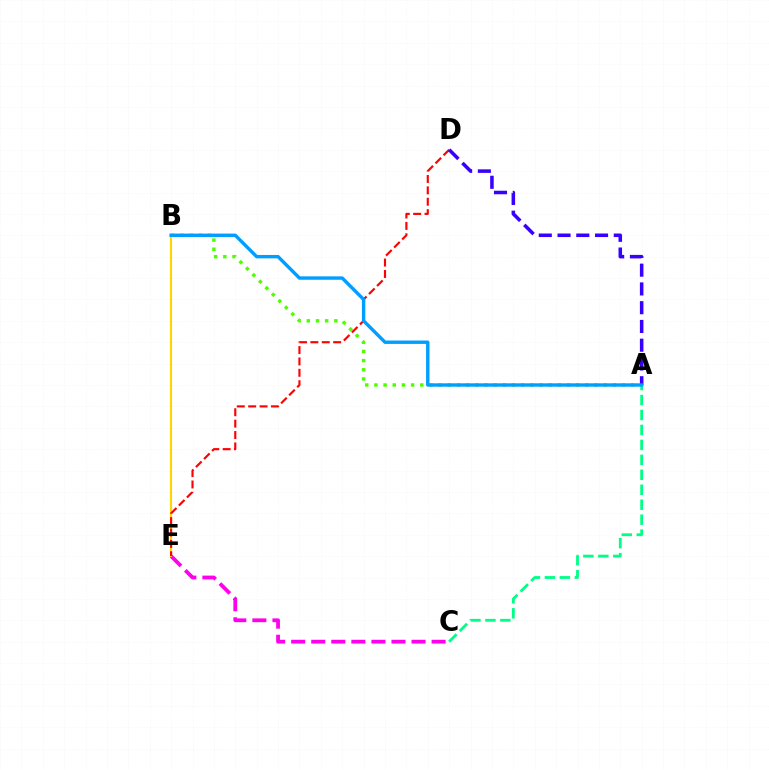{('A', 'B'): [{'color': '#4fff00', 'line_style': 'dotted', 'thickness': 2.49}, {'color': '#009eff', 'line_style': 'solid', 'thickness': 2.44}], ('A', 'C'): [{'color': '#00ff86', 'line_style': 'dashed', 'thickness': 2.03}], ('C', 'E'): [{'color': '#ff00ed', 'line_style': 'dashed', 'thickness': 2.73}], ('B', 'E'): [{'color': '#ffd500', 'line_style': 'solid', 'thickness': 1.54}], ('D', 'E'): [{'color': '#ff0000', 'line_style': 'dashed', 'thickness': 1.55}], ('A', 'D'): [{'color': '#3700ff', 'line_style': 'dashed', 'thickness': 2.55}]}